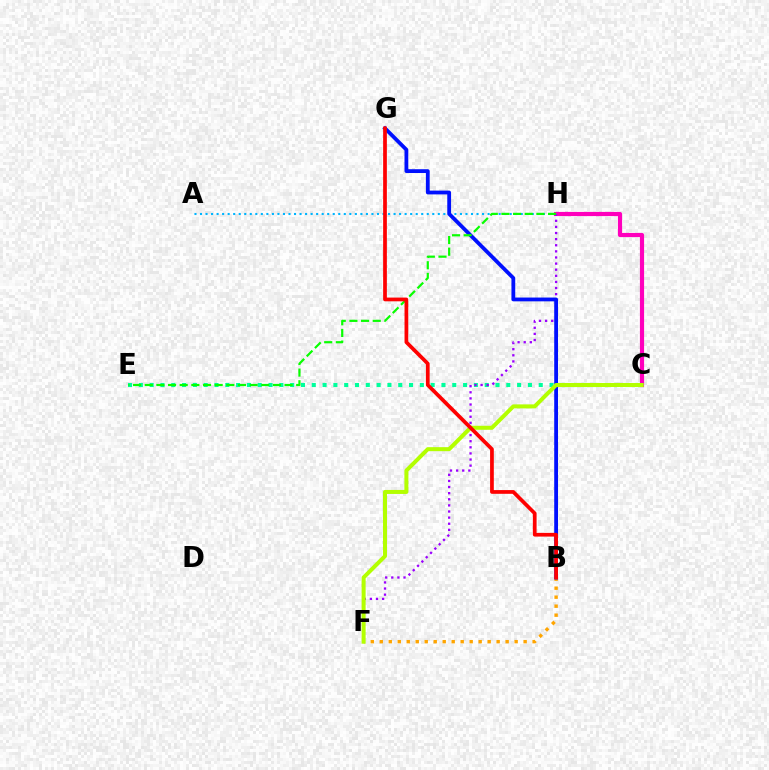{('C', 'E'): [{'color': '#00ff9d', 'line_style': 'dotted', 'thickness': 2.94}], ('A', 'H'): [{'color': '#00b5ff', 'line_style': 'dotted', 'thickness': 1.5}], ('B', 'F'): [{'color': '#ffa500', 'line_style': 'dotted', 'thickness': 2.44}], ('C', 'H'): [{'color': '#ff00bd', 'line_style': 'solid', 'thickness': 3.0}], ('F', 'H'): [{'color': '#9b00ff', 'line_style': 'dotted', 'thickness': 1.66}], ('B', 'G'): [{'color': '#0010ff', 'line_style': 'solid', 'thickness': 2.73}, {'color': '#ff0000', 'line_style': 'solid', 'thickness': 2.68}], ('E', 'H'): [{'color': '#08ff00', 'line_style': 'dashed', 'thickness': 1.58}], ('C', 'F'): [{'color': '#b3ff00', 'line_style': 'solid', 'thickness': 2.89}]}